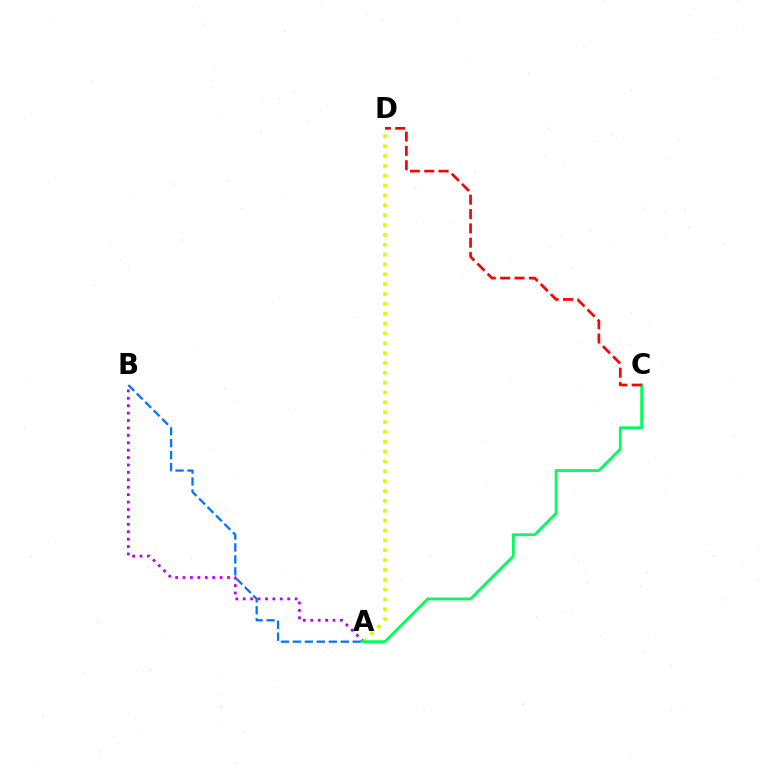{('A', 'B'): [{'color': '#0074ff', 'line_style': 'dashed', 'thickness': 1.62}, {'color': '#b900ff', 'line_style': 'dotted', 'thickness': 2.01}], ('A', 'D'): [{'color': '#d1ff00', 'line_style': 'dotted', 'thickness': 2.68}], ('A', 'C'): [{'color': '#00ff5c', 'line_style': 'solid', 'thickness': 2.04}], ('C', 'D'): [{'color': '#ff0000', 'line_style': 'dashed', 'thickness': 1.95}]}